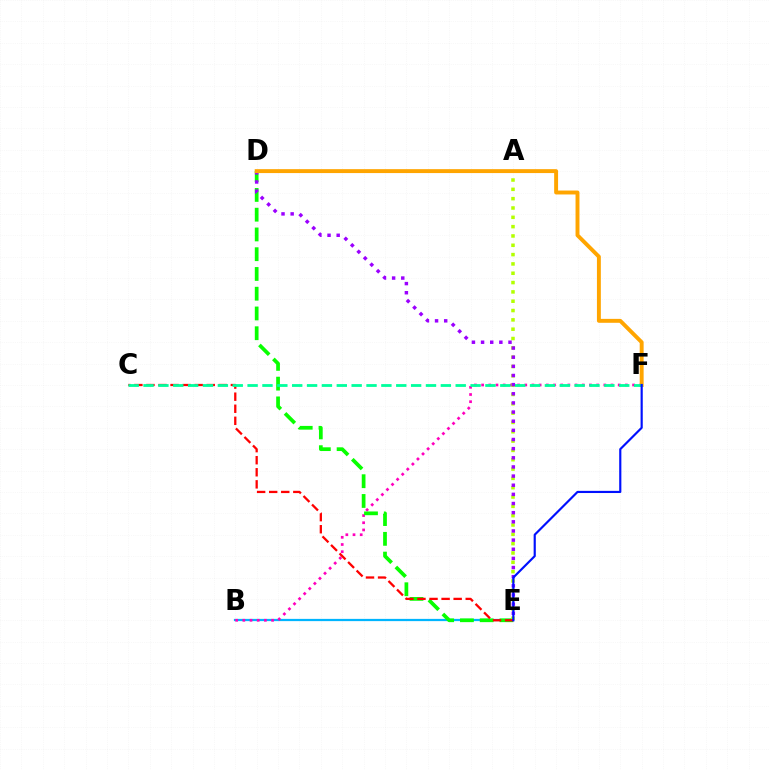{('B', 'E'): [{'color': '#00b5ff', 'line_style': 'solid', 'thickness': 1.62}], ('B', 'F'): [{'color': '#ff00bd', 'line_style': 'dotted', 'thickness': 1.95}], ('D', 'E'): [{'color': '#08ff00', 'line_style': 'dashed', 'thickness': 2.68}, {'color': '#9b00ff', 'line_style': 'dotted', 'thickness': 2.48}], ('A', 'E'): [{'color': '#b3ff00', 'line_style': 'dotted', 'thickness': 2.53}], ('D', 'F'): [{'color': '#ffa500', 'line_style': 'solid', 'thickness': 2.82}], ('C', 'E'): [{'color': '#ff0000', 'line_style': 'dashed', 'thickness': 1.64}], ('C', 'F'): [{'color': '#00ff9d', 'line_style': 'dashed', 'thickness': 2.02}], ('E', 'F'): [{'color': '#0010ff', 'line_style': 'solid', 'thickness': 1.56}]}